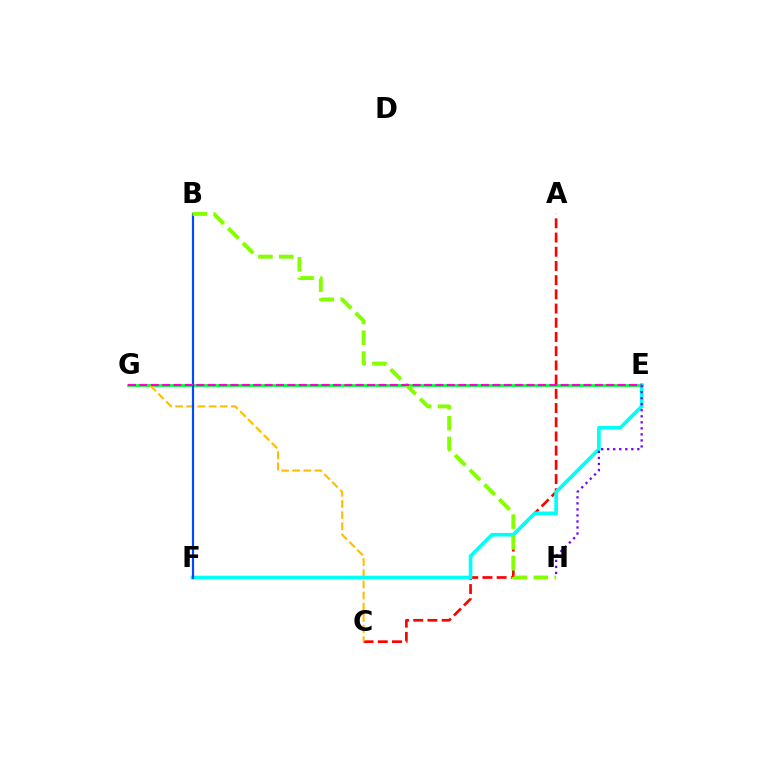{('A', 'C'): [{'color': '#ff0000', 'line_style': 'dashed', 'thickness': 1.93}], ('E', 'G'): [{'color': '#00ff39', 'line_style': 'solid', 'thickness': 1.99}, {'color': '#ff00cf', 'line_style': 'dashed', 'thickness': 1.55}], ('C', 'G'): [{'color': '#ffbd00', 'line_style': 'dashed', 'thickness': 1.52}], ('E', 'F'): [{'color': '#00fff6', 'line_style': 'solid', 'thickness': 2.63}], ('E', 'H'): [{'color': '#7200ff', 'line_style': 'dotted', 'thickness': 1.64}], ('B', 'F'): [{'color': '#004bff', 'line_style': 'solid', 'thickness': 1.58}], ('B', 'H'): [{'color': '#84ff00', 'line_style': 'dashed', 'thickness': 2.83}]}